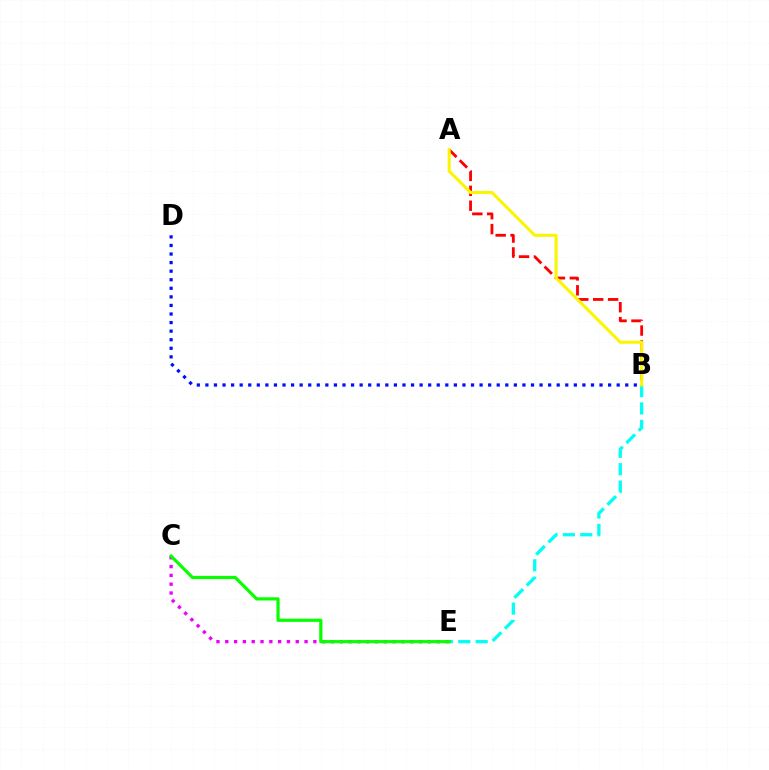{('B', 'E'): [{'color': '#00fff6', 'line_style': 'dashed', 'thickness': 2.36}], ('C', 'E'): [{'color': '#ee00ff', 'line_style': 'dotted', 'thickness': 2.39}, {'color': '#08ff00', 'line_style': 'solid', 'thickness': 2.3}], ('A', 'B'): [{'color': '#ff0000', 'line_style': 'dashed', 'thickness': 2.03}, {'color': '#fcf500', 'line_style': 'solid', 'thickness': 2.19}], ('B', 'D'): [{'color': '#0010ff', 'line_style': 'dotted', 'thickness': 2.33}]}